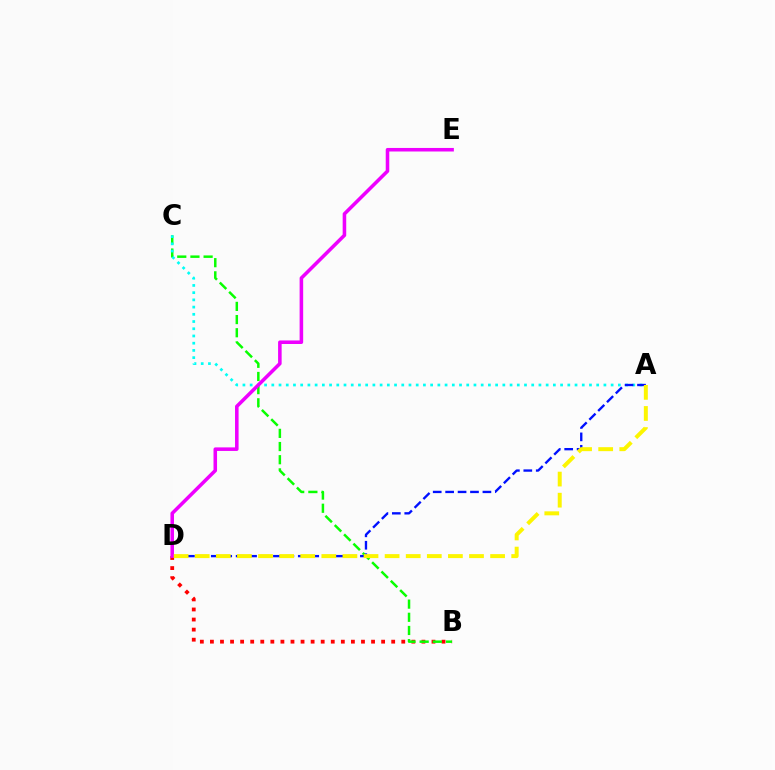{('B', 'D'): [{'color': '#ff0000', 'line_style': 'dotted', 'thickness': 2.74}], ('B', 'C'): [{'color': '#08ff00', 'line_style': 'dashed', 'thickness': 1.79}], ('A', 'C'): [{'color': '#00fff6', 'line_style': 'dotted', 'thickness': 1.96}], ('A', 'D'): [{'color': '#0010ff', 'line_style': 'dashed', 'thickness': 1.69}, {'color': '#fcf500', 'line_style': 'dashed', 'thickness': 2.87}], ('D', 'E'): [{'color': '#ee00ff', 'line_style': 'solid', 'thickness': 2.56}]}